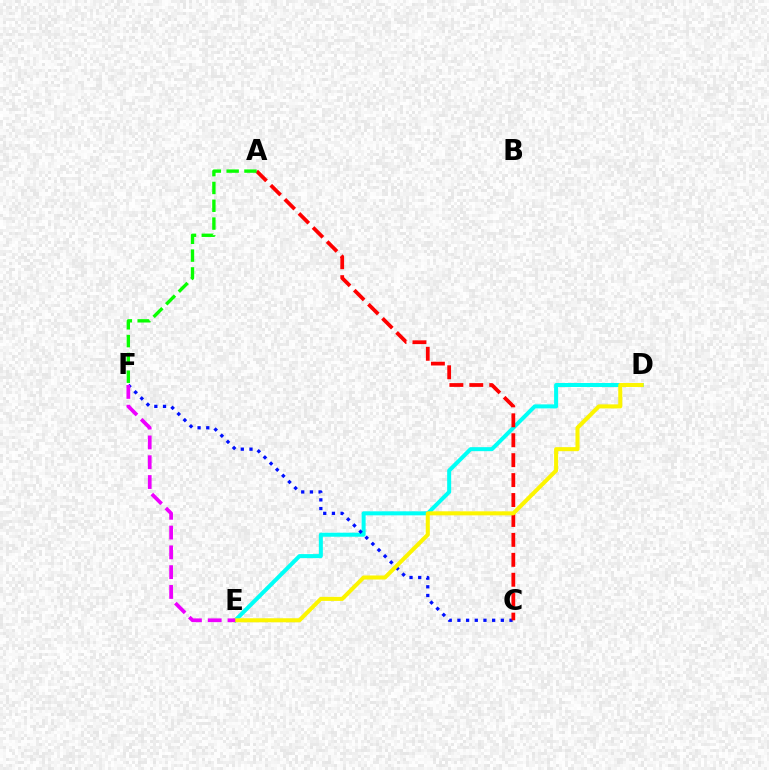{('D', 'E'): [{'color': '#00fff6', 'line_style': 'solid', 'thickness': 2.89}, {'color': '#fcf500', 'line_style': 'solid', 'thickness': 2.91}], ('C', 'F'): [{'color': '#0010ff', 'line_style': 'dotted', 'thickness': 2.36}], ('A', 'C'): [{'color': '#ff0000', 'line_style': 'dashed', 'thickness': 2.71}], ('E', 'F'): [{'color': '#ee00ff', 'line_style': 'dashed', 'thickness': 2.69}], ('A', 'F'): [{'color': '#08ff00', 'line_style': 'dashed', 'thickness': 2.42}]}